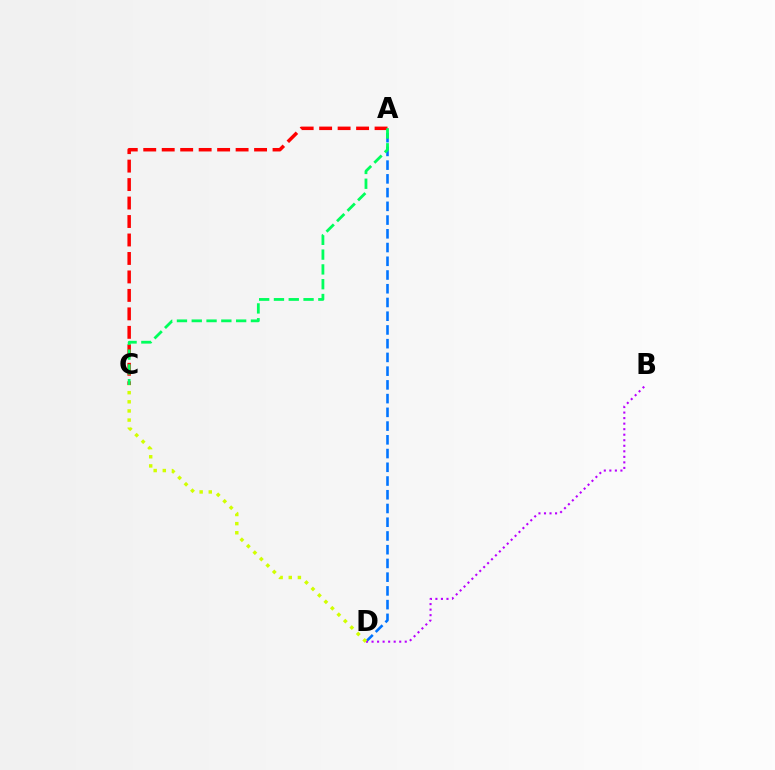{('A', 'D'): [{'color': '#0074ff', 'line_style': 'dashed', 'thickness': 1.87}], ('B', 'D'): [{'color': '#b900ff', 'line_style': 'dotted', 'thickness': 1.5}], ('A', 'C'): [{'color': '#ff0000', 'line_style': 'dashed', 'thickness': 2.51}, {'color': '#00ff5c', 'line_style': 'dashed', 'thickness': 2.01}], ('C', 'D'): [{'color': '#d1ff00', 'line_style': 'dotted', 'thickness': 2.48}]}